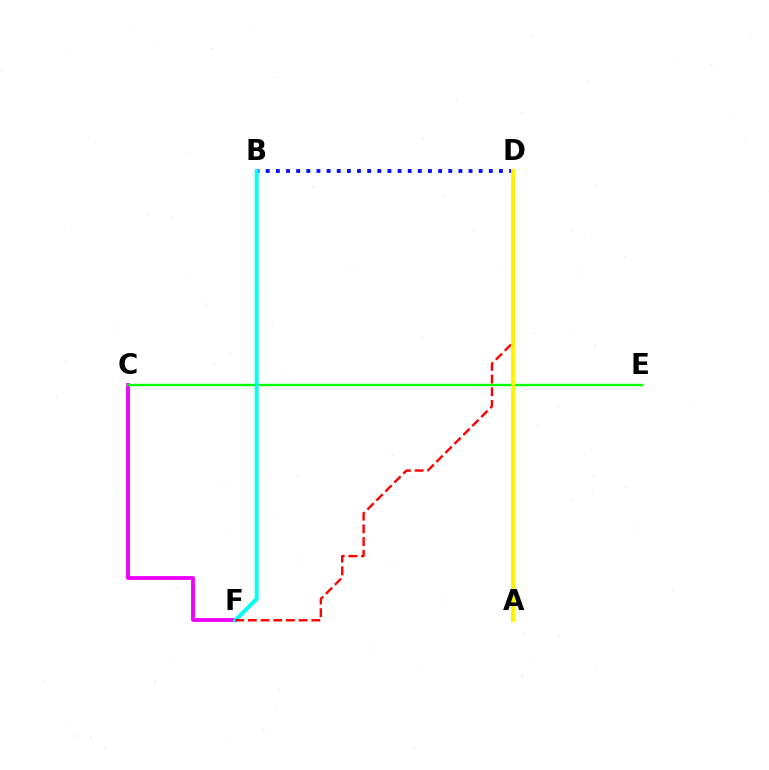{('B', 'D'): [{'color': '#0010ff', 'line_style': 'dotted', 'thickness': 2.75}], ('C', 'F'): [{'color': '#ee00ff', 'line_style': 'solid', 'thickness': 2.75}], ('C', 'E'): [{'color': '#08ff00', 'line_style': 'solid', 'thickness': 1.72}], ('B', 'F'): [{'color': '#00fff6', 'line_style': 'solid', 'thickness': 2.82}], ('D', 'F'): [{'color': '#ff0000', 'line_style': 'dashed', 'thickness': 1.72}], ('A', 'D'): [{'color': '#fcf500', 'line_style': 'solid', 'thickness': 2.85}]}